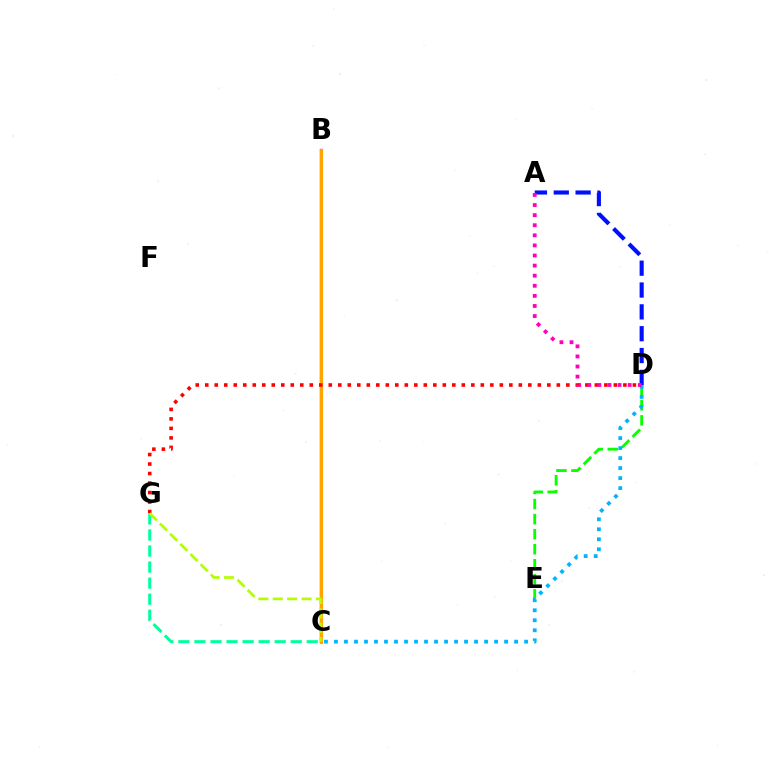{('B', 'C'): [{'color': '#9b00ff', 'line_style': 'solid', 'thickness': 1.67}, {'color': '#ffa500', 'line_style': 'solid', 'thickness': 2.27}], ('A', 'D'): [{'color': '#0010ff', 'line_style': 'dashed', 'thickness': 2.97}, {'color': '#ff00bd', 'line_style': 'dotted', 'thickness': 2.74}], ('D', 'E'): [{'color': '#08ff00', 'line_style': 'dashed', 'thickness': 2.04}], ('C', 'D'): [{'color': '#00b5ff', 'line_style': 'dotted', 'thickness': 2.72}], ('D', 'G'): [{'color': '#ff0000', 'line_style': 'dotted', 'thickness': 2.58}], ('C', 'G'): [{'color': '#00ff9d', 'line_style': 'dashed', 'thickness': 2.18}, {'color': '#b3ff00', 'line_style': 'dashed', 'thickness': 1.96}]}